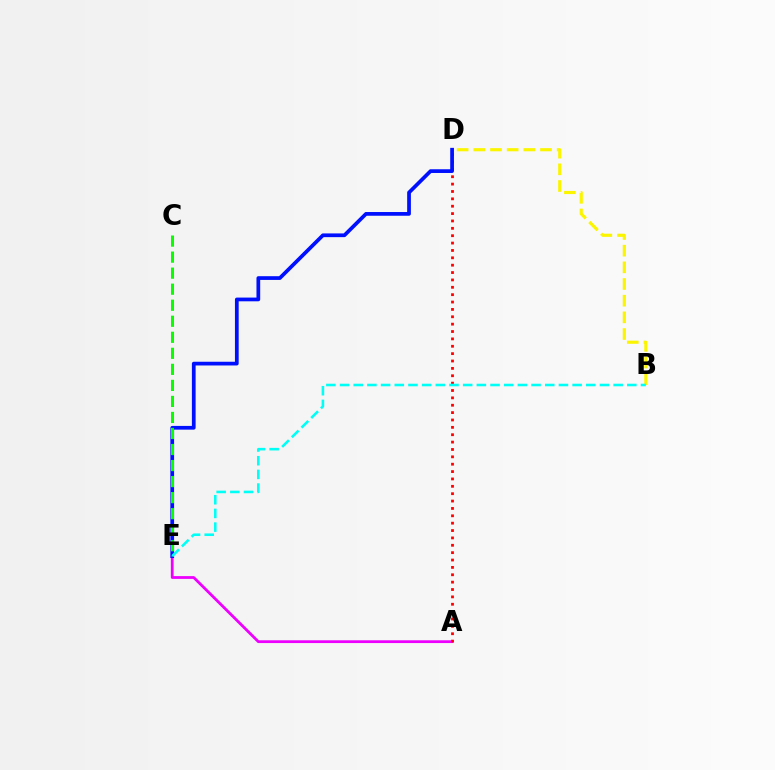{('A', 'E'): [{'color': '#ee00ff', 'line_style': 'solid', 'thickness': 2.0}], ('A', 'D'): [{'color': '#ff0000', 'line_style': 'dotted', 'thickness': 2.0}], ('D', 'E'): [{'color': '#0010ff', 'line_style': 'solid', 'thickness': 2.69}], ('C', 'E'): [{'color': '#08ff00', 'line_style': 'dashed', 'thickness': 2.18}], ('B', 'D'): [{'color': '#fcf500', 'line_style': 'dashed', 'thickness': 2.26}], ('B', 'E'): [{'color': '#00fff6', 'line_style': 'dashed', 'thickness': 1.86}]}